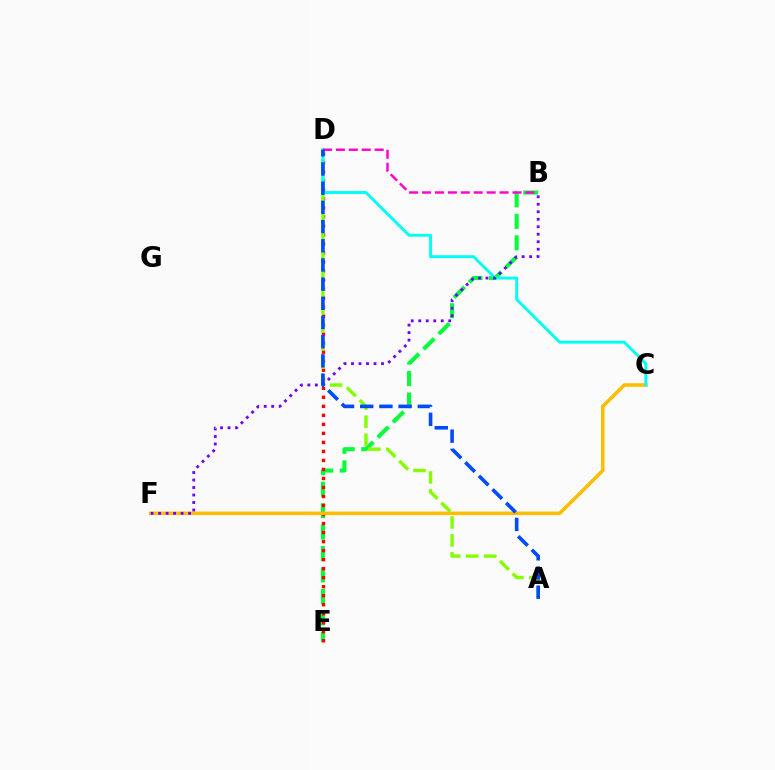{('B', 'E'): [{'color': '#00ff39', 'line_style': 'dashed', 'thickness': 2.91}], ('D', 'E'): [{'color': '#ff0000', 'line_style': 'dotted', 'thickness': 2.45}], ('C', 'F'): [{'color': '#ffbd00', 'line_style': 'solid', 'thickness': 2.56}], ('A', 'D'): [{'color': '#84ff00', 'line_style': 'dashed', 'thickness': 2.44}, {'color': '#004bff', 'line_style': 'dashed', 'thickness': 2.61}], ('C', 'D'): [{'color': '#00fff6', 'line_style': 'solid', 'thickness': 2.09}], ('B', 'D'): [{'color': '#ff00cf', 'line_style': 'dashed', 'thickness': 1.76}], ('B', 'F'): [{'color': '#7200ff', 'line_style': 'dotted', 'thickness': 2.04}]}